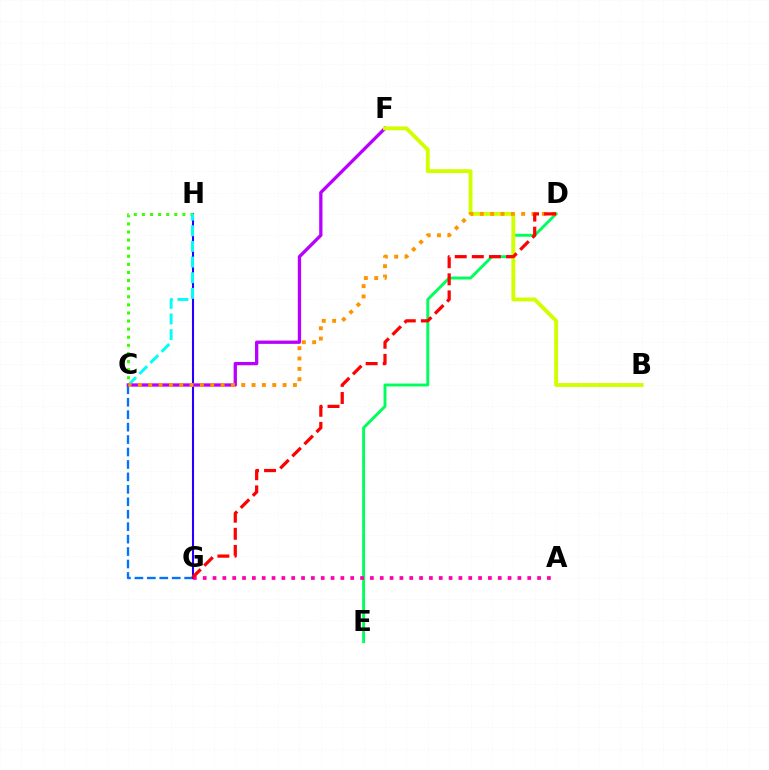{('C', 'G'): [{'color': '#0074ff', 'line_style': 'dashed', 'thickness': 1.69}], ('G', 'H'): [{'color': '#2500ff', 'line_style': 'solid', 'thickness': 1.5}], ('C', 'H'): [{'color': '#3dff00', 'line_style': 'dotted', 'thickness': 2.2}, {'color': '#00fff6', 'line_style': 'dashed', 'thickness': 2.13}], ('C', 'F'): [{'color': '#b900ff', 'line_style': 'solid', 'thickness': 2.37}], ('D', 'E'): [{'color': '#00ff5c', 'line_style': 'solid', 'thickness': 2.1}], ('A', 'G'): [{'color': '#ff00ac', 'line_style': 'dotted', 'thickness': 2.67}], ('B', 'F'): [{'color': '#d1ff00', 'line_style': 'solid', 'thickness': 2.79}], ('C', 'D'): [{'color': '#ff9400', 'line_style': 'dotted', 'thickness': 2.81}], ('D', 'G'): [{'color': '#ff0000', 'line_style': 'dashed', 'thickness': 2.32}]}